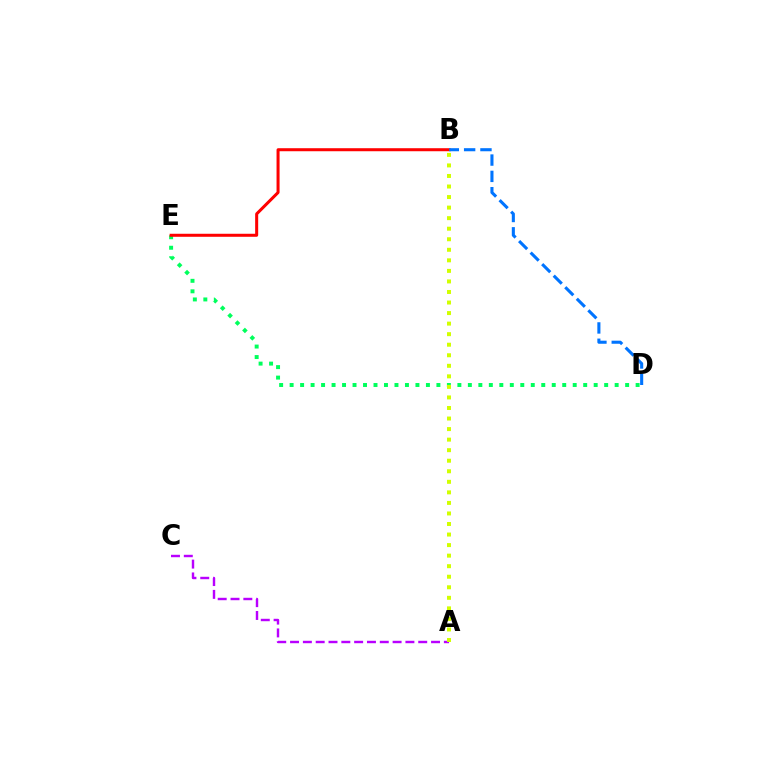{('A', 'C'): [{'color': '#b900ff', 'line_style': 'dashed', 'thickness': 1.74}], ('D', 'E'): [{'color': '#00ff5c', 'line_style': 'dotted', 'thickness': 2.85}], ('A', 'B'): [{'color': '#d1ff00', 'line_style': 'dotted', 'thickness': 2.87}], ('B', 'E'): [{'color': '#ff0000', 'line_style': 'solid', 'thickness': 2.18}], ('B', 'D'): [{'color': '#0074ff', 'line_style': 'dashed', 'thickness': 2.22}]}